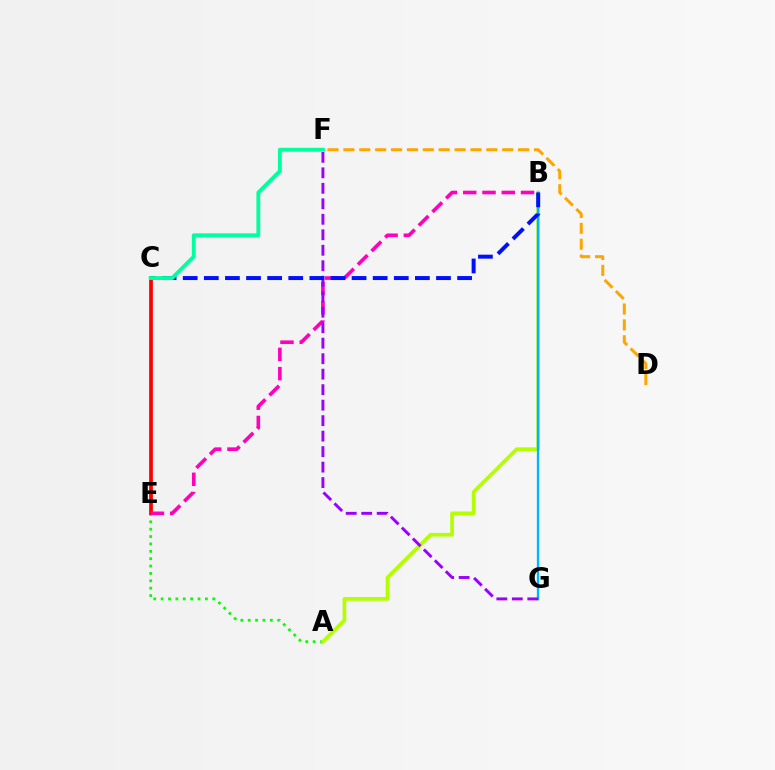{('A', 'E'): [{'color': '#08ff00', 'line_style': 'dotted', 'thickness': 2.0}], ('C', 'E'): [{'color': '#ff0000', 'line_style': 'solid', 'thickness': 2.69}], ('B', 'E'): [{'color': '#ff00bd', 'line_style': 'dashed', 'thickness': 2.62}], ('A', 'B'): [{'color': '#b3ff00', 'line_style': 'solid', 'thickness': 2.66}], ('B', 'G'): [{'color': '#00b5ff', 'line_style': 'solid', 'thickness': 1.65}], ('F', 'G'): [{'color': '#9b00ff', 'line_style': 'dashed', 'thickness': 2.1}], ('B', 'C'): [{'color': '#0010ff', 'line_style': 'dashed', 'thickness': 2.87}], ('C', 'F'): [{'color': '#00ff9d', 'line_style': 'solid', 'thickness': 2.78}], ('D', 'F'): [{'color': '#ffa500', 'line_style': 'dashed', 'thickness': 2.16}]}